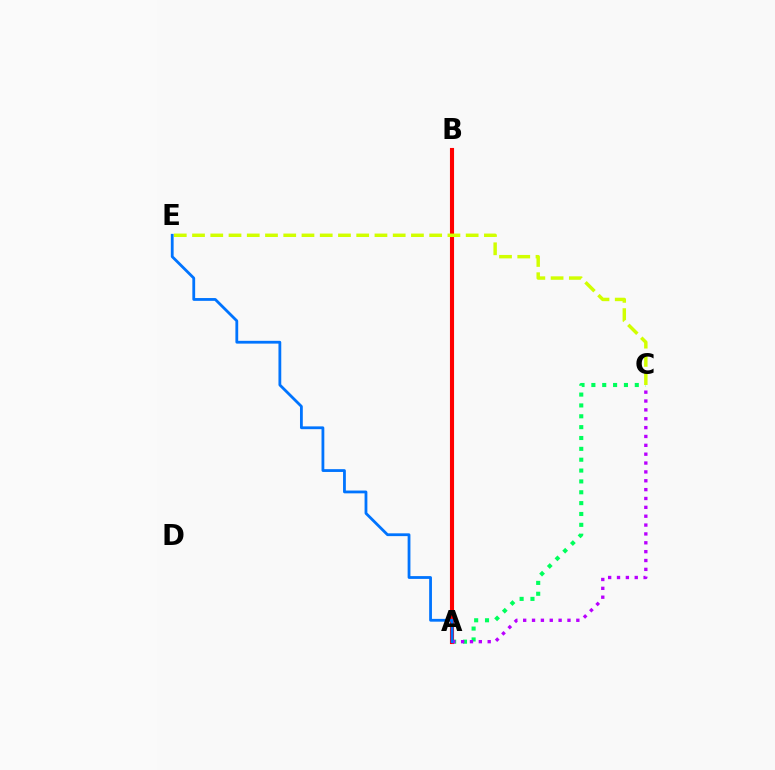{('A', 'C'): [{'color': '#00ff5c', 'line_style': 'dotted', 'thickness': 2.95}, {'color': '#b900ff', 'line_style': 'dotted', 'thickness': 2.41}], ('A', 'B'): [{'color': '#ff0000', 'line_style': 'solid', 'thickness': 2.95}], ('C', 'E'): [{'color': '#d1ff00', 'line_style': 'dashed', 'thickness': 2.48}], ('A', 'E'): [{'color': '#0074ff', 'line_style': 'solid', 'thickness': 2.01}]}